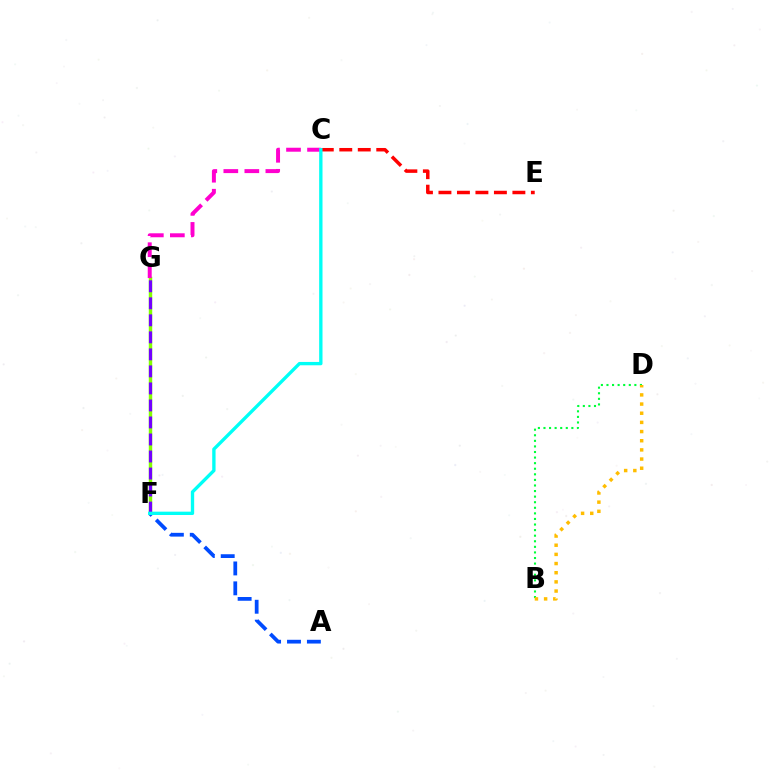{('F', 'G'): [{'color': '#84ff00', 'line_style': 'solid', 'thickness': 2.49}, {'color': '#7200ff', 'line_style': 'dashed', 'thickness': 2.31}], ('A', 'F'): [{'color': '#004bff', 'line_style': 'dashed', 'thickness': 2.7}], ('B', 'D'): [{'color': '#00ff39', 'line_style': 'dotted', 'thickness': 1.52}, {'color': '#ffbd00', 'line_style': 'dotted', 'thickness': 2.49}], ('C', 'E'): [{'color': '#ff0000', 'line_style': 'dashed', 'thickness': 2.51}], ('C', 'G'): [{'color': '#ff00cf', 'line_style': 'dashed', 'thickness': 2.86}], ('C', 'F'): [{'color': '#00fff6', 'line_style': 'solid', 'thickness': 2.41}]}